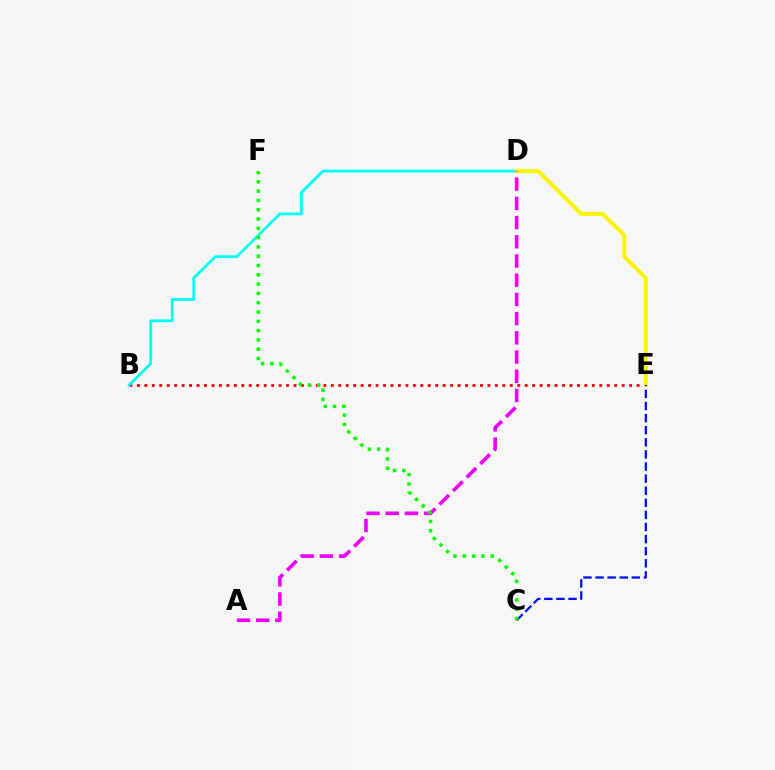{('B', 'E'): [{'color': '#ff0000', 'line_style': 'dotted', 'thickness': 2.03}], ('B', 'D'): [{'color': '#00fff6', 'line_style': 'solid', 'thickness': 2.02}], ('D', 'E'): [{'color': '#fcf500', 'line_style': 'solid', 'thickness': 2.83}], ('C', 'E'): [{'color': '#0010ff', 'line_style': 'dashed', 'thickness': 1.64}], ('A', 'D'): [{'color': '#ee00ff', 'line_style': 'dashed', 'thickness': 2.61}], ('C', 'F'): [{'color': '#08ff00', 'line_style': 'dotted', 'thickness': 2.53}]}